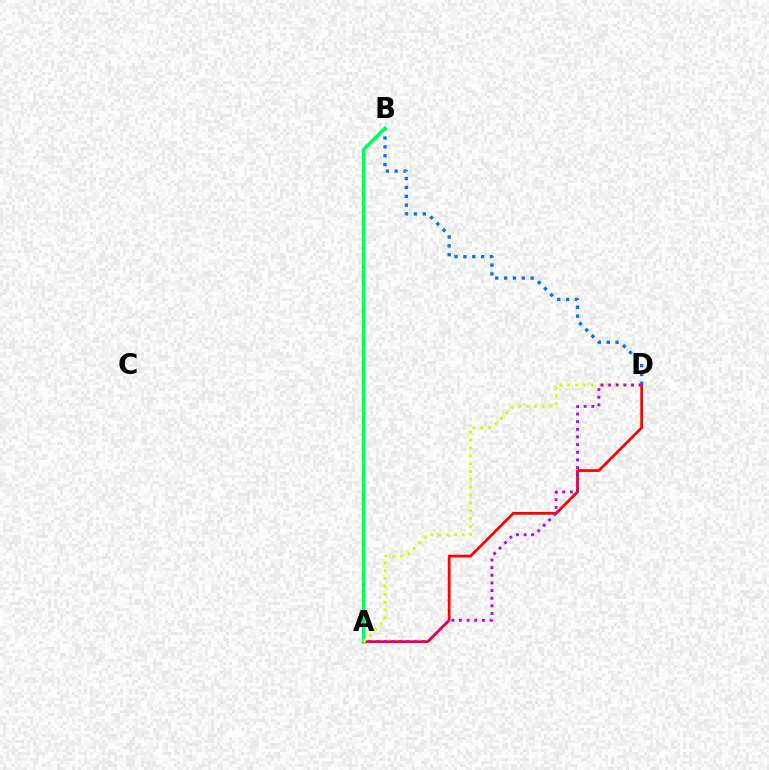{('A', 'D'): [{'color': '#ff0000', 'line_style': 'solid', 'thickness': 1.98}, {'color': '#d1ff00', 'line_style': 'dotted', 'thickness': 2.13}, {'color': '#b900ff', 'line_style': 'dotted', 'thickness': 2.08}], ('B', 'D'): [{'color': '#0074ff', 'line_style': 'dotted', 'thickness': 2.41}], ('A', 'B'): [{'color': '#00ff5c', 'line_style': 'solid', 'thickness': 2.62}]}